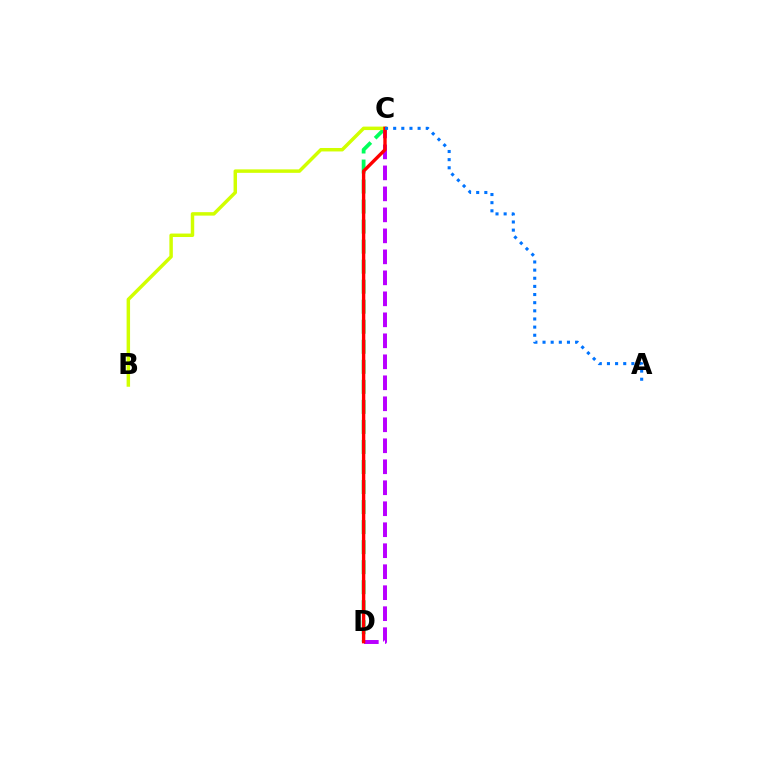{('C', 'D'): [{'color': '#00ff5c', 'line_style': 'dashed', 'thickness': 2.72}, {'color': '#b900ff', 'line_style': 'dashed', 'thickness': 2.85}, {'color': '#ff0000', 'line_style': 'solid', 'thickness': 2.43}], ('B', 'C'): [{'color': '#d1ff00', 'line_style': 'solid', 'thickness': 2.49}], ('A', 'C'): [{'color': '#0074ff', 'line_style': 'dotted', 'thickness': 2.21}]}